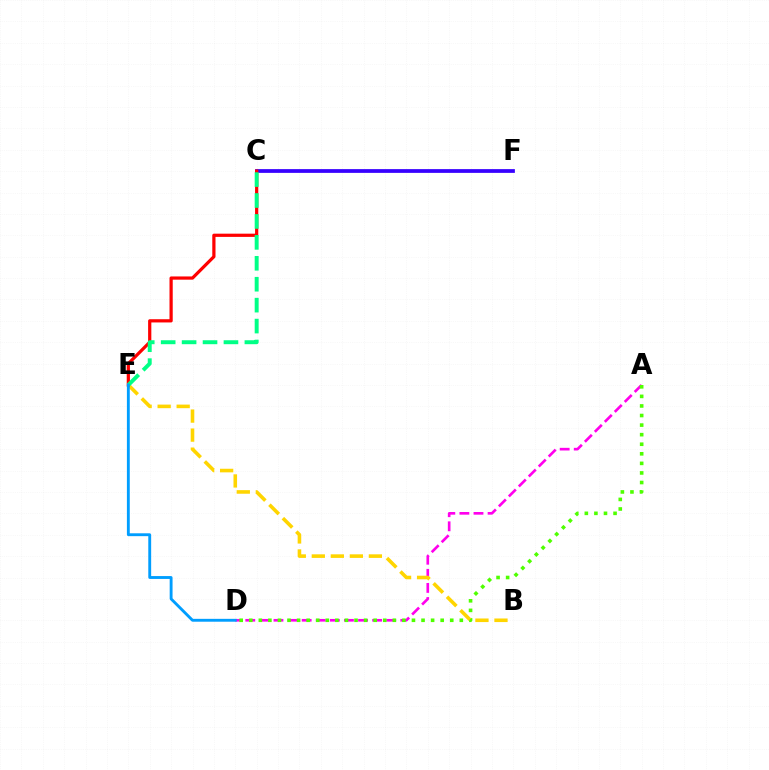{('A', 'D'): [{'color': '#ff00ed', 'line_style': 'dashed', 'thickness': 1.91}, {'color': '#4fff00', 'line_style': 'dotted', 'thickness': 2.6}], ('C', 'F'): [{'color': '#3700ff', 'line_style': 'solid', 'thickness': 2.7}], ('B', 'E'): [{'color': '#ffd500', 'line_style': 'dashed', 'thickness': 2.58}], ('C', 'E'): [{'color': '#ff0000', 'line_style': 'solid', 'thickness': 2.32}, {'color': '#00ff86', 'line_style': 'dashed', 'thickness': 2.84}], ('D', 'E'): [{'color': '#009eff', 'line_style': 'solid', 'thickness': 2.06}]}